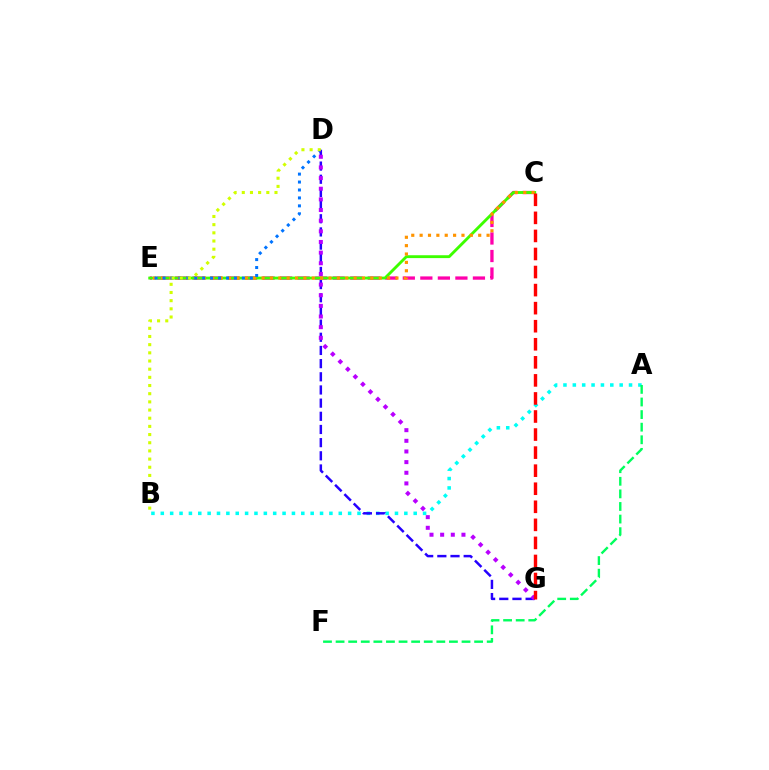{('C', 'E'): [{'color': '#ff00ac', 'line_style': 'dashed', 'thickness': 2.38}, {'color': '#3dff00', 'line_style': 'solid', 'thickness': 2.06}, {'color': '#ff9400', 'line_style': 'dotted', 'thickness': 2.27}], ('D', 'E'): [{'color': '#0074ff', 'line_style': 'dotted', 'thickness': 2.16}], ('A', 'B'): [{'color': '#00fff6', 'line_style': 'dotted', 'thickness': 2.54}], ('D', 'G'): [{'color': '#2500ff', 'line_style': 'dashed', 'thickness': 1.79}, {'color': '#b900ff', 'line_style': 'dotted', 'thickness': 2.89}], ('A', 'F'): [{'color': '#00ff5c', 'line_style': 'dashed', 'thickness': 1.71}], ('B', 'D'): [{'color': '#d1ff00', 'line_style': 'dotted', 'thickness': 2.22}], ('C', 'G'): [{'color': '#ff0000', 'line_style': 'dashed', 'thickness': 2.45}]}